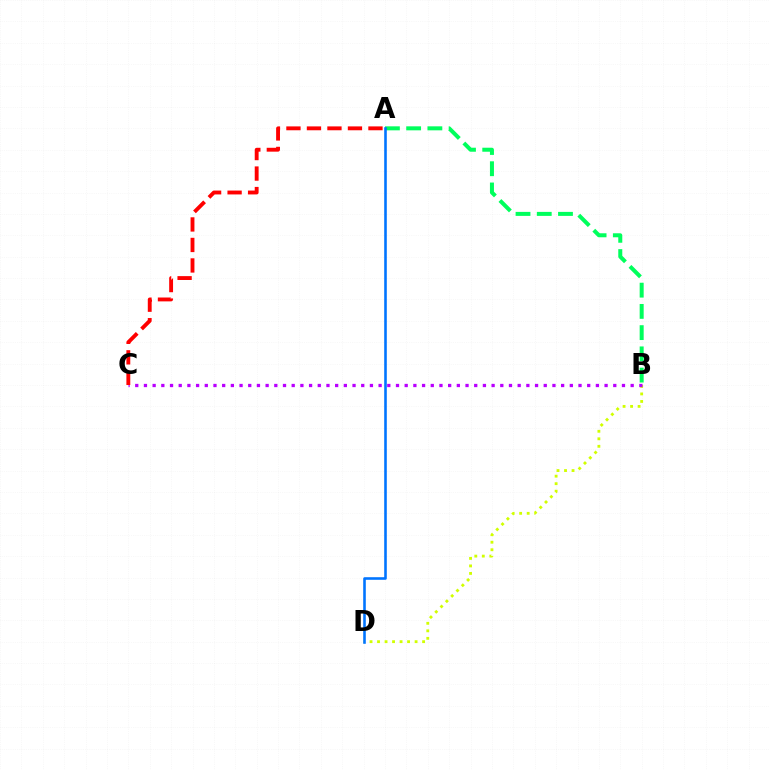{('A', 'B'): [{'color': '#00ff5c', 'line_style': 'dashed', 'thickness': 2.88}], ('B', 'D'): [{'color': '#d1ff00', 'line_style': 'dotted', 'thickness': 2.04}], ('B', 'C'): [{'color': '#b900ff', 'line_style': 'dotted', 'thickness': 2.36}], ('A', 'C'): [{'color': '#ff0000', 'line_style': 'dashed', 'thickness': 2.79}], ('A', 'D'): [{'color': '#0074ff', 'line_style': 'solid', 'thickness': 1.87}]}